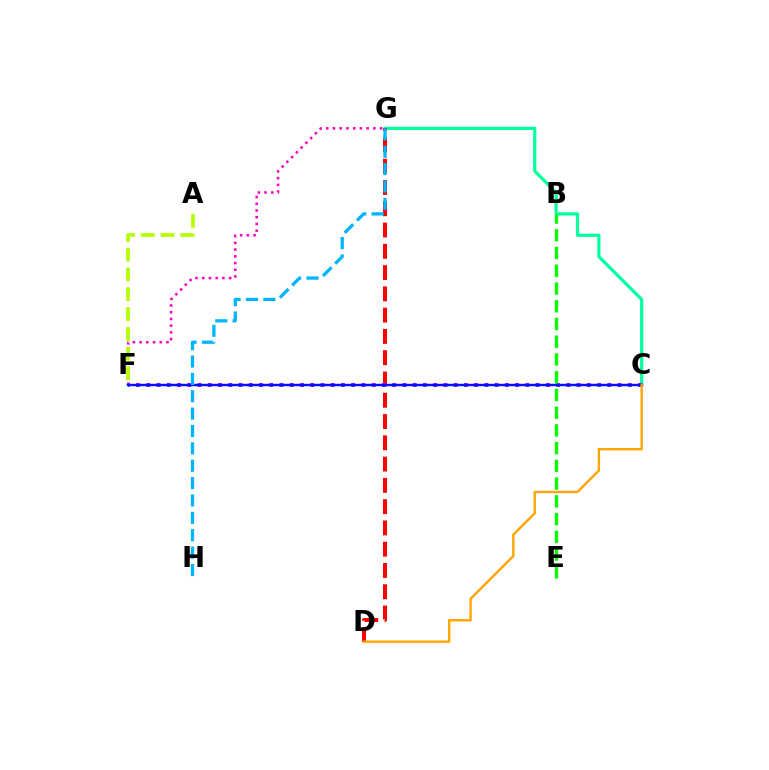{('C', 'G'): [{'color': '#00ff9d', 'line_style': 'solid', 'thickness': 2.3}], ('F', 'G'): [{'color': '#ff00bd', 'line_style': 'dotted', 'thickness': 1.83}], ('D', 'G'): [{'color': '#ff0000', 'line_style': 'dashed', 'thickness': 2.89}], ('C', 'F'): [{'color': '#9b00ff', 'line_style': 'dotted', 'thickness': 2.78}, {'color': '#0010ff', 'line_style': 'solid', 'thickness': 1.74}], ('G', 'H'): [{'color': '#00b5ff', 'line_style': 'dashed', 'thickness': 2.36}], ('B', 'E'): [{'color': '#08ff00', 'line_style': 'dashed', 'thickness': 2.41}], ('C', 'D'): [{'color': '#ffa500', 'line_style': 'solid', 'thickness': 1.73}], ('A', 'F'): [{'color': '#b3ff00', 'line_style': 'dashed', 'thickness': 2.69}]}